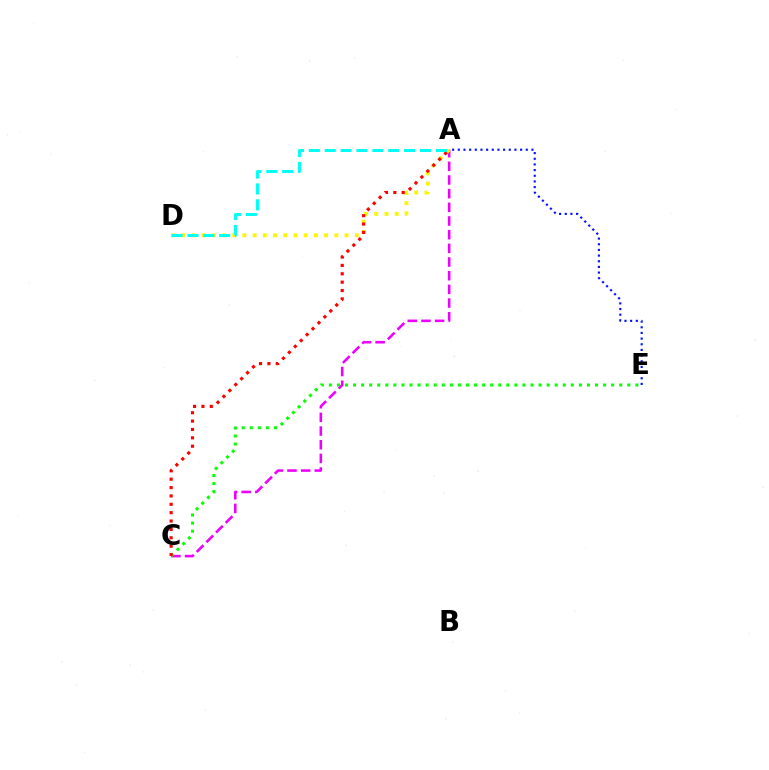{('A', 'E'): [{'color': '#0010ff', 'line_style': 'dotted', 'thickness': 1.54}], ('A', 'C'): [{'color': '#ee00ff', 'line_style': 'dashed', 'thickness': 1.86}, {'color': '#ff0000', 'line_style': 'dotted', 'thickness': 2.27}], ('A', 'D'): [{'color': '#fcf500', 'line_style': 'dotted', 'thickness': 2.78}, {'color': '#00fff6', 'line_style': 'dashed', 'thickness': 2.16}], ('C', 'E'): [{'color': '#08ff00', 'line_style': 'dotted', 'thickness': 2.19}]}